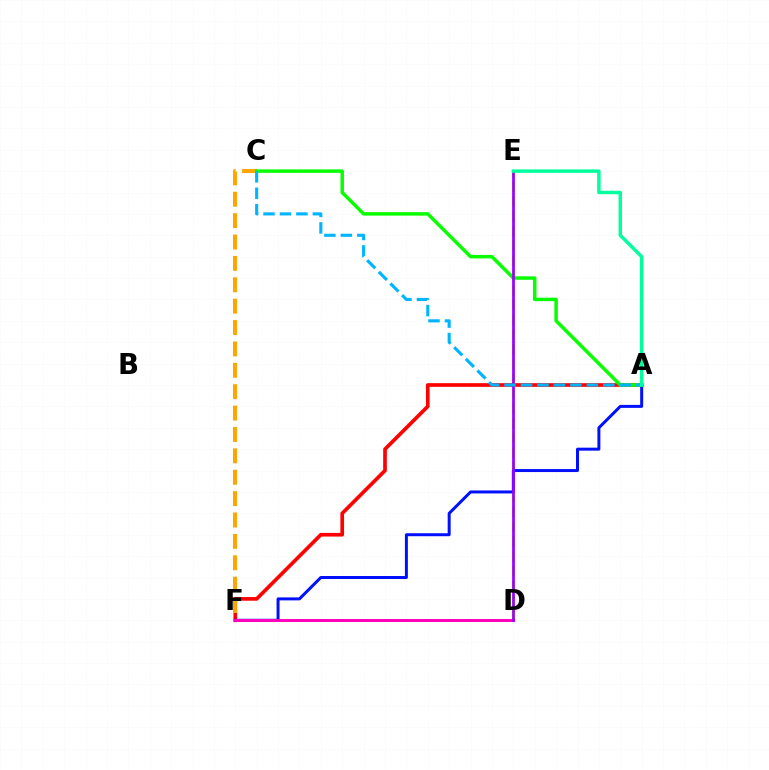{('D', 'E'): [{'color': '#b3ff00', 'line_style': 'dashed', 'thickness': 2.01}, {'color': '#9b00ff', 'line_style': 'solid', 'thickness': 1.96}], ('A', 'F'): [{'color': '#ff0000', 'line_style': 'solid', 'thickness': 2.64}, {'color': '#0010ff', 'line_style': 'solid', 'thickness': 2.15}], ('C', 'F'): [{'color': '#ffa500', 'line_style': 'dashed', 'thickness': 2.91}], ('D', 'F'): [{'color': '#ff00bd', 'line_style': 'solid', 'thickness': 2.14}], ('A', 'C'): [{'color': '#08ff00', 'line_style': 'solid', 'thickness': 2.51}, {'color': '#00b5ff', 'line_style': 'dashed', 'thickness': 2.24}], ('A', 'E'): [{'color': '#00ff9d', 'line_style': 'solid', 'thickness': 2.48}]}